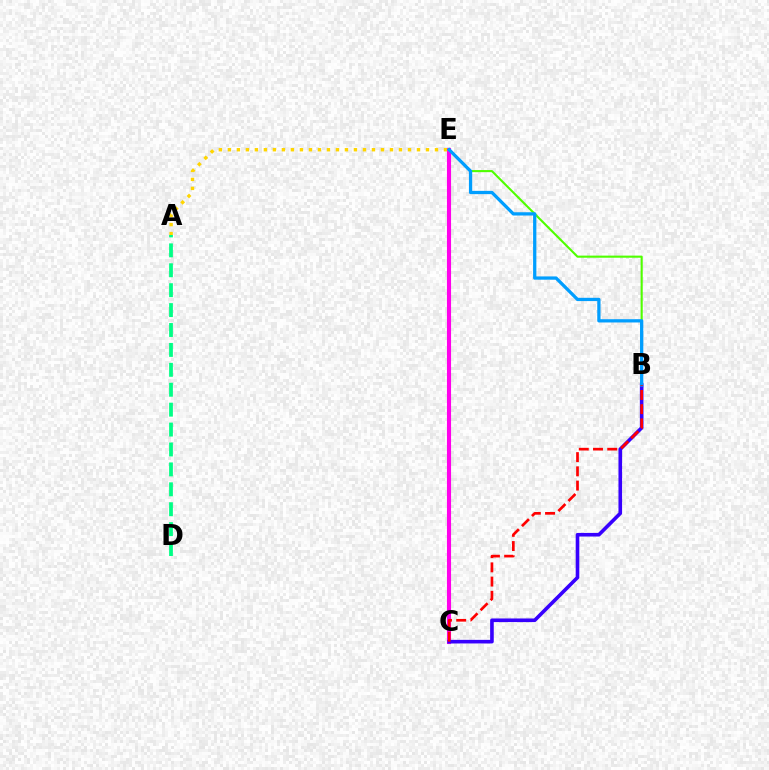{('C', 'E'): [{'color': '#ff00ed', 'line_style': 'solid', 'thickness': 2.95}], ('A', 'E'): [{'color': '#ffd500', 'line_style': 'dotted', 'thickness': 2.45}], ('B', 'C'): [{'color': '#3700ff', 'line_style': 'solid', 'thickness': 2.6}, {'color': '#ff0000', 'line_style': 'dashed', 'thickness': 1.93}], ('B', 'E'): [{'color': '#4fff00', 'line_style': 'solid', 'thickness': 1.52}, {'color': '#009eff', 'line_style': 'solid', 'thickness': 2.36}], ('A', 'D'): [{'color': '#00ff86', 'line_style': 'dashed', 'thickness': 2.71}]}